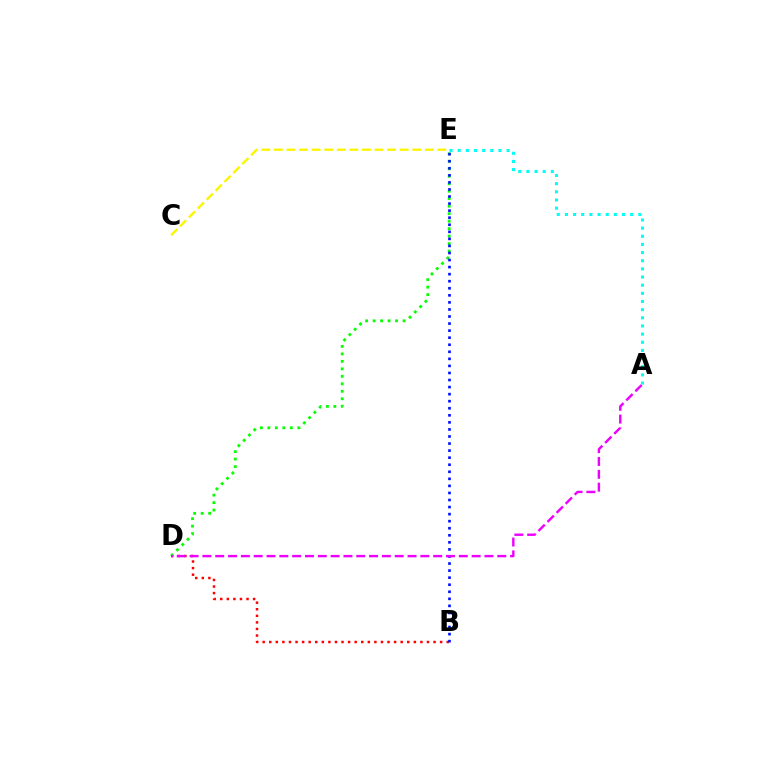{('B', 'D'): [{'color': '#ff0000', 'line_style': 'dotted', 'thickness': 1.79}], ('A', 'E'): [{'color': '#00fff6', 'line_style': 'dotted', 'thickness': 2.22}], ('D', 'E'): [{'color': '#08ff00', 'line_style': 'dotted', 'thickness': 2.03}], ('B', 'E'): [{'color': '#0010ff', 'line_style': 'dotted', 'thickness': 1.92}], ('C', 'E'): [{'color': '#fcf500', 'line_style': 'dashed', 'thickness': 1.71}], ('A', 'D'): [{'color': '#ee00ff', 'line_style': 'dashed', 'thickness': 1.74}]}